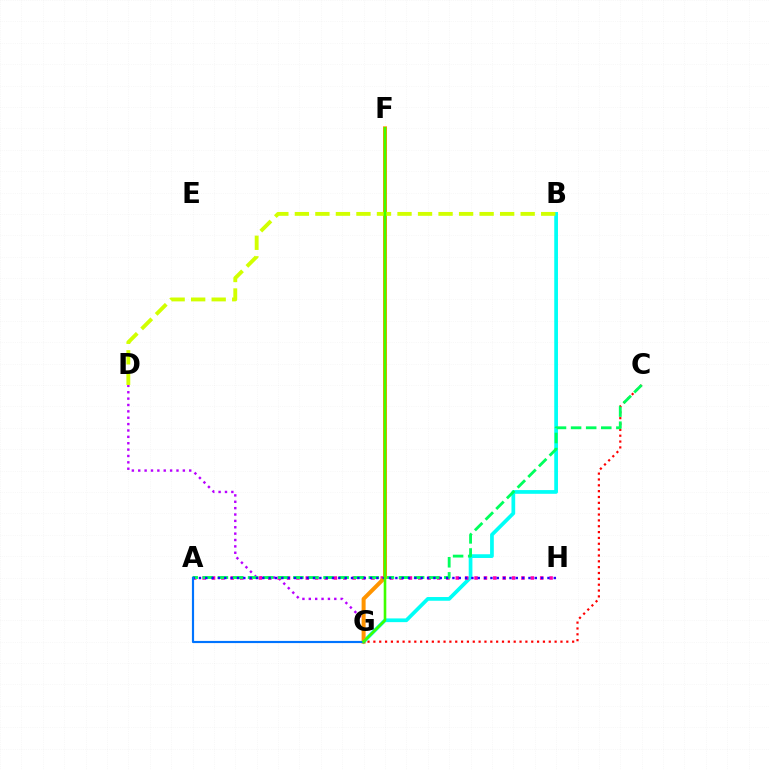{('C', 'G'): [{'color': '#ff0000', 'line_style': 'dotted', 'thickness': 1.59}], ('B', 'G'): [{'color': '#00fff6', 'line_style': 'solid', 'thickness': 2.68}], ('D', 'G'): [{'color': '#b900ff', 'line_style': 'dotted', 'thickness': 1.73}], ('A', 'H'): [{'color': '#ff00ac', 'line_style': 'dotted', 'thickness': 2.55}, {'color': '#2500ff', 'line_style': 'dotted', 'thickness': 1.72}], ('A', 'C'): [{'color': '#00ff5c', 'line_style': 'dashed', 'thickness': 2.05}], ('F', 'G'): [{'color': '#ff9400', 'line_style': 'solid', 'thickness': 2.89}, {'color': '#3dff00', 'line_style': 'solid', 'thickness': 1.87}], ('B', 'D'): [{'color': '#d1ff00', 'line_style': 'dashed', 'thickness': 2.79}], ('A', 'G'): [{'color': '#0074ff', 'line_style': 'solid', 'thickness': 1.56}]}